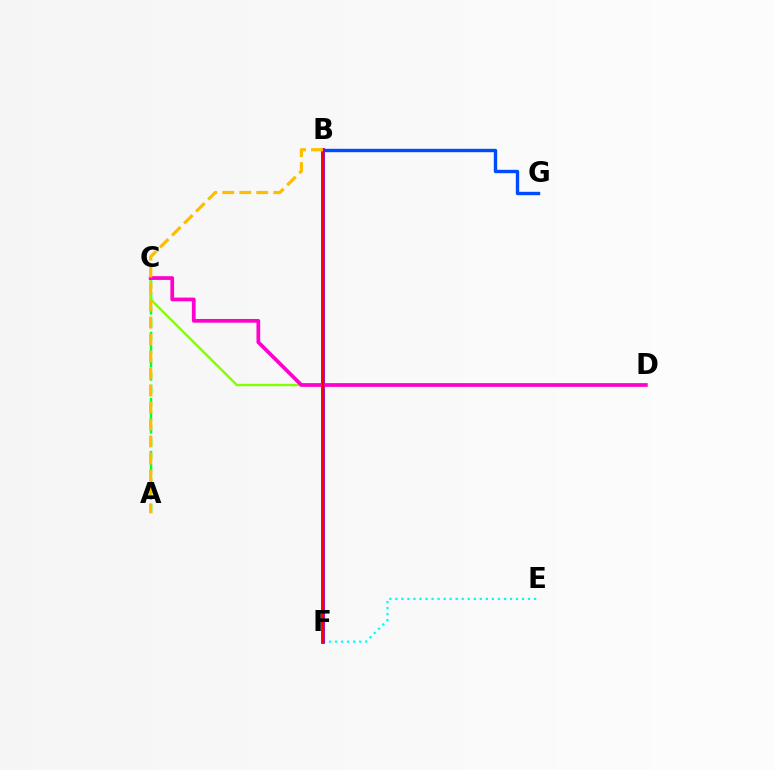{('A', 'C'): [{'color': '#00ff39', 'line_style': 'dashed', 'thickness': 1.8}], ('B', 'G'): [{'color': '#004bff', 'line_style': 'solid', 'thickness': 2.43}], ('E', 'F'): [{'color': '#00fff6', 'line_style': 'dotted', 'thickness': 1.64}], ('C', 'D'): [{'color': '#84ff00', 'line_style': 'solid', 'thickness': 1.74}, {'color': '#ff00cf', 'line_style': 'solid', 'thickness': 2.69}], ('B', 'F'): [{'color': '#7200ff', 'line_style': 'solid', 'thickness': 2.71}, {'color': '#ff0000', 'line_style': 'solid', 'thickness': 1.76}], ('A', 'B'): [{'color': '#ffbd00', 'line_style': 'dashed', 'thickness': 2.31}]}